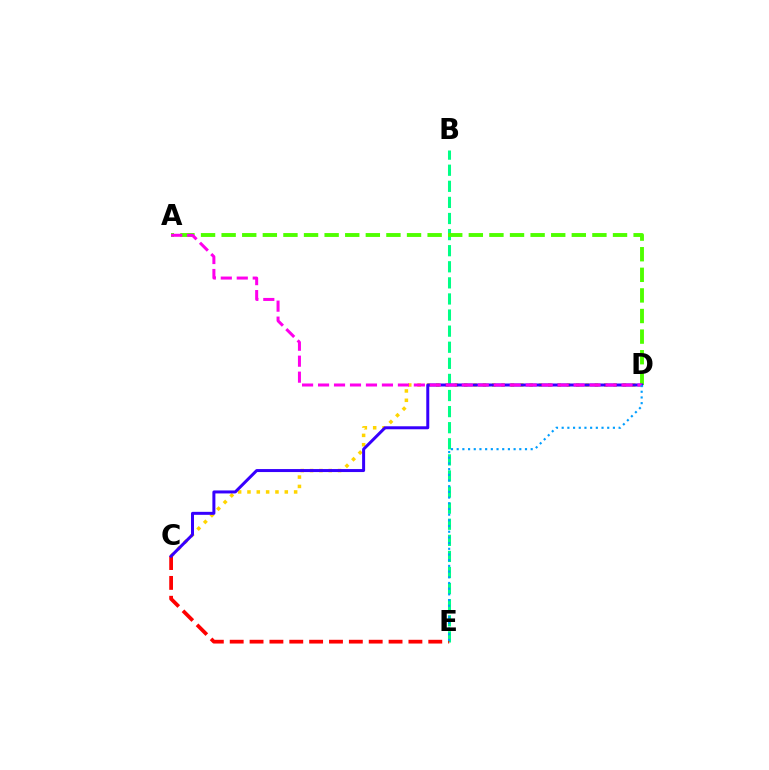{('B', 'E'): [{'color': '#00ff86', 'line_style': 'dashed', 'thickness': 2.19}], ('C', 'D'): [{'color': '#ffd500', 'line_style': 'dotted', 'thickness': 2.54}, {'color': '#3700ff', 'line_style': 'solid', 'thickness': 2.16}], ('C', 'E'): [{'color': '#ff0000', 'line_style': 'dashed', 'thickness': 2.7}], ('A', 'D'): [{'color': '#4fff00', 'line_style': 'dashed', 'thickness': 2.8}, {'color': '#ff00ed', 'line_style': 'dashed', 'thickness': 2.17}], ('D', 'E'): [{'color': '#009eff', 'line_style': 'dotted', 'thickness': 1.55}]}